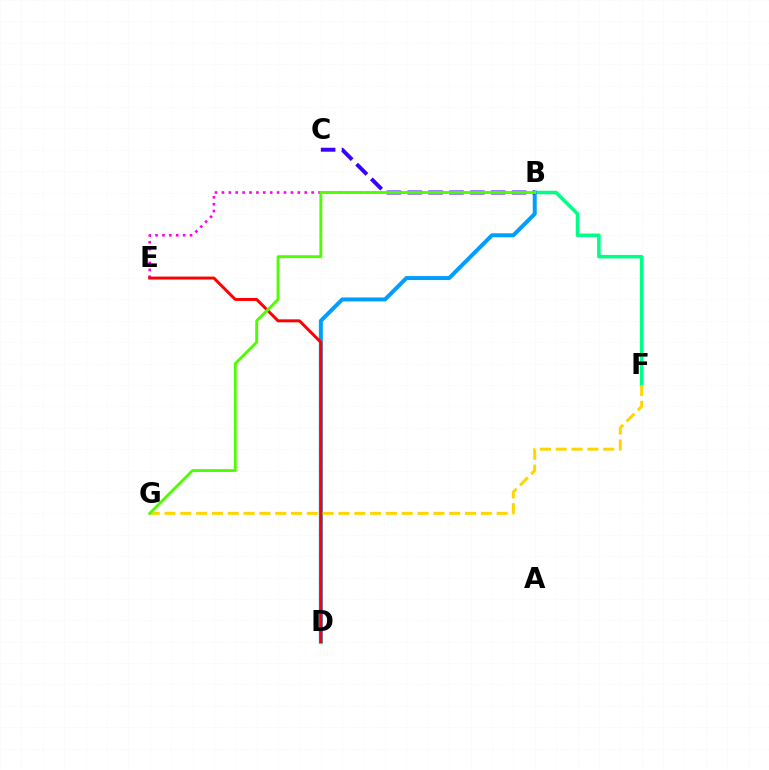{('B', 'F'): [{'color': '#00ff86', 'line_style': 'solid', 'thickness': 2.54}], ('B', 'D'): [{'color': '#009eff', 'line_style': 'solid', 'thickness': 2.86}], ('B', 'E'): [{'color': '#ff00ed', 'line_style': 'dotted', 'thickness': 1.87}], ('B', 'C'): [{'color': '#3700ff', 'line_style': 'dashed', 'thickness': 2.83}], ('D', 'E'): [{'color': '#ff0000', 'line_style': 'solid', 'thickness': 2.14}], ('F', 'G'): [{'color': '#ffd500', 'line_style': 'dashed', 'thickness': 2.15}], ('B', 'G'): [{'color': '#4fff00', 'line_style': 'solid', 'thickness': 2.08}]}